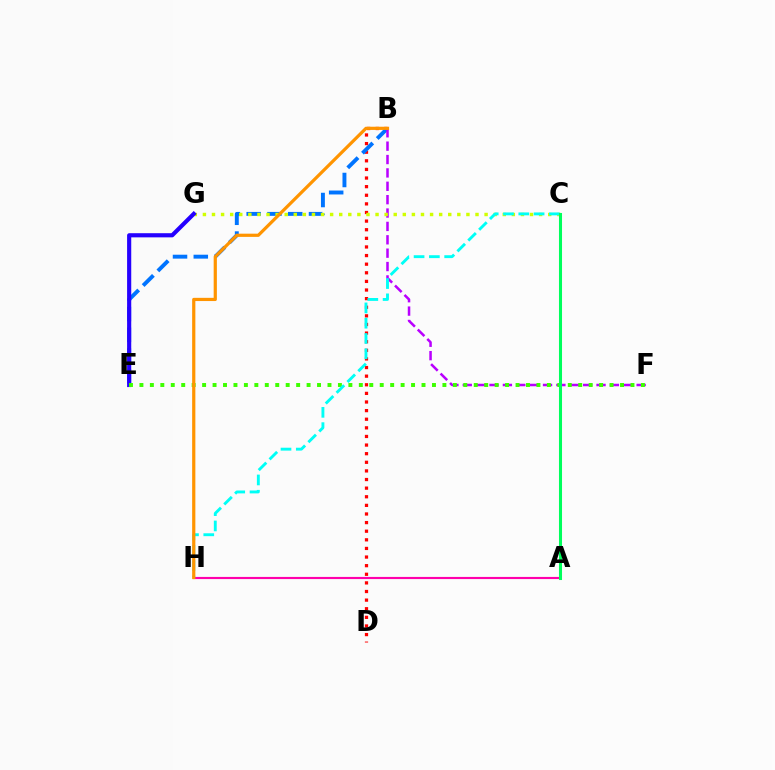{('B', 'D'): [{'color': '#ff0000', 'line_style': 'dotted', 'thickness': 2.34}], ('B', 'E'): [{'color': '#0074ff', 'line_style': 'dashed', 'thickness': 2.82}], ('B', 'F'): [{'color': '#b900ff', 'line_style': 'dashed', 'thickness': 1.82}], ('C', 'G'): [{'color': '#d1ff00', 'line_style': 'dotted', 'thickness': 2.47}], ('E', 'G'): [{'color': '#2500ff', 'line_style': 'solid', 'thickness': 2.98}], ('E', 'F'): [{'color': '#3dff00', 'line_style': 'dotted', 'thickness': 2.84}], ('A', 'H'): [{'color': '#ff00ac', 'line_style': 'solid', 'thickness': 1.55}], ('C', 'H'): [{'color': '#00fff6', 'line_style': 'dashed', 'thickness': 2.08}], ('B', 'H'): [{'color': '#ff9400', 'line_style': 'solid', 'thickness': 2.31}], ('A', 'C'): [{'color': '#00ff5c', 'line_style': 'solid', 'thickness': 2.2}]}